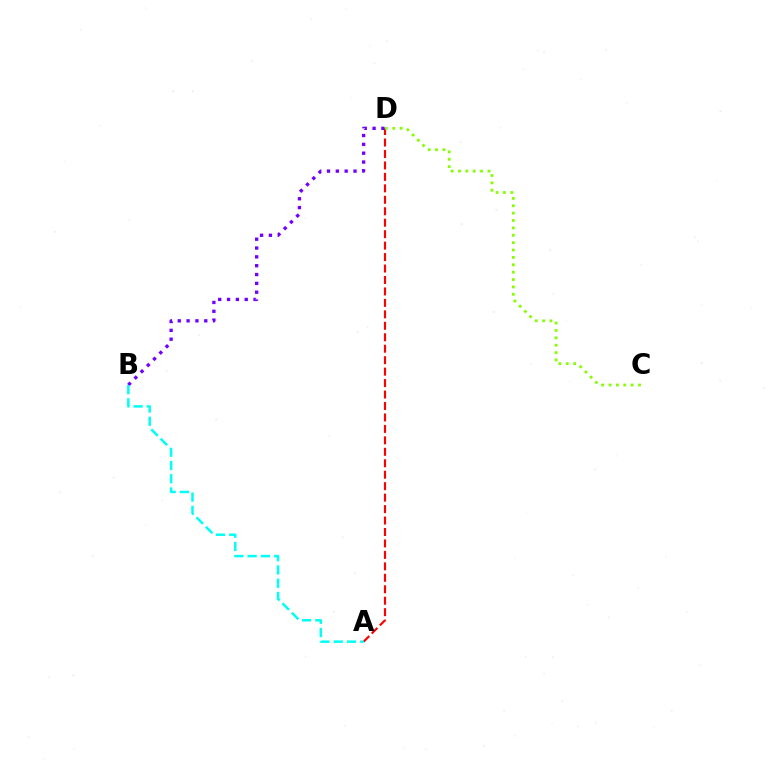{('A', 'D'): [{'color': '#ff0000', 'line_style': 'dashed', 'thickness': 1.56}], ('C', 'D'): [{'color': '#84ff00', 'line_style': 'dotted', 'thickness': 2.0}], ('B', 'D'): [{'color': '#7200ff', 'line_style': 'dotted', 'thickness': 2.4}], ('A', 'B'): [{'color': '#00fff6', 'line_style': 'dashed', 'thickness': 1.8}]}